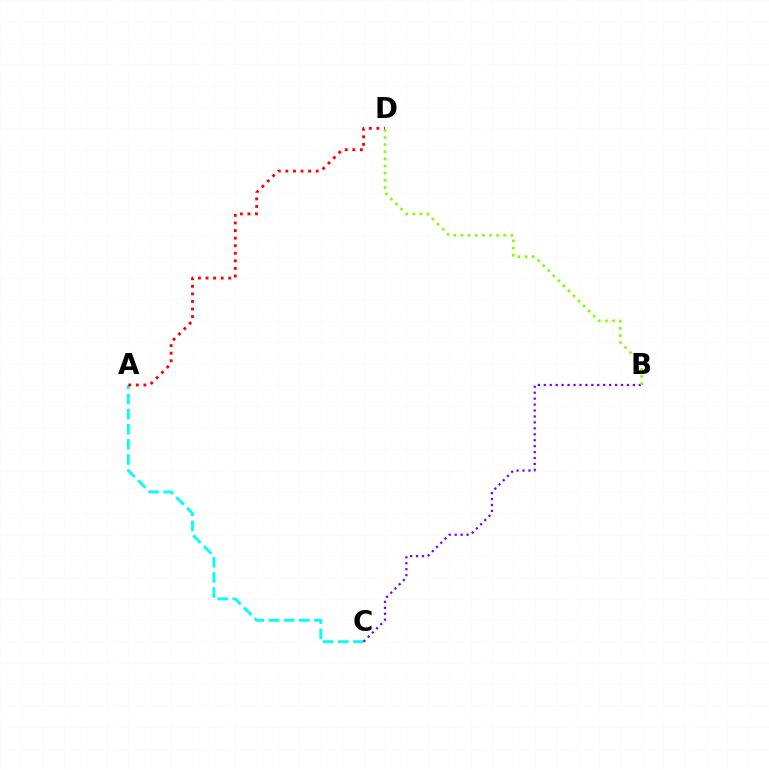{('A', 'C'): [{'color': '#00fff6', 'line_style': 'dashed', 'thickness': 2.05}], ('A', 'D'): [{'color': '#ff0000', 'line_style': 'dotted', 'thickness': 2.06}], ('B', 'C'): [{'color': '#7200ff', 'line_style': 'dotted', 'thickness': 1.61}], ('B', 'D'): [{'color': '#84ff00', 'line_style': 'dotted', 'thickness': 1.94}]}